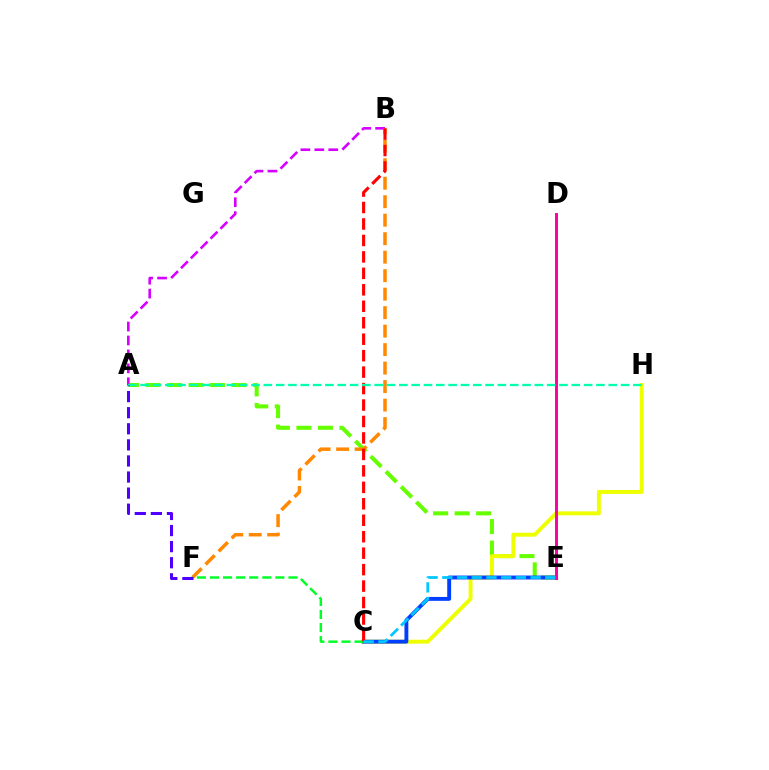{('A', 'E'): [{'color': '#66ff00', 'line_style': 'dashed', 'thickness': 2.92}], ('C', 'H'): [{'color': '#eeff00', 'line_style': 'solid', 'thickness': 2.83}], ('A', 'B'): [{'color': '#d600ff', 'line_style': 'dashed', 'thickness': 1.89}], ('B', 'F'): [{'color': '#ff8800', 'line_style': 'dashed', 'thickness': 2.51}], ('C', 'E'): [{'color': '#003fff', 'line_style': 'solid', 'thickness': 2.8}, {'color': '#00c7ff', 'line_style': 'dashed', 'thickness': 2.0}], ('D', 'E'): [{'color': '#ff00a0', 'line_style': 'solid', 'thickness': 2.13}], ('C', 'F'): [{'color': '#00ff27', 'line_style': 'dashed', 'thickness': 1.78}], ('B', 'C'): [{'color': '#ff0000', 'line_style': 'dashed', 'thickness': 2.24}], ('A', 'H'): [{'color': '#00ffaf', 'line_style': 'dashed', 'thickness': 1.67}], ('A', 'F'): [{'color': '#4f00ff', 'line_style': 'dashed', 'thickness': 2.19}]}